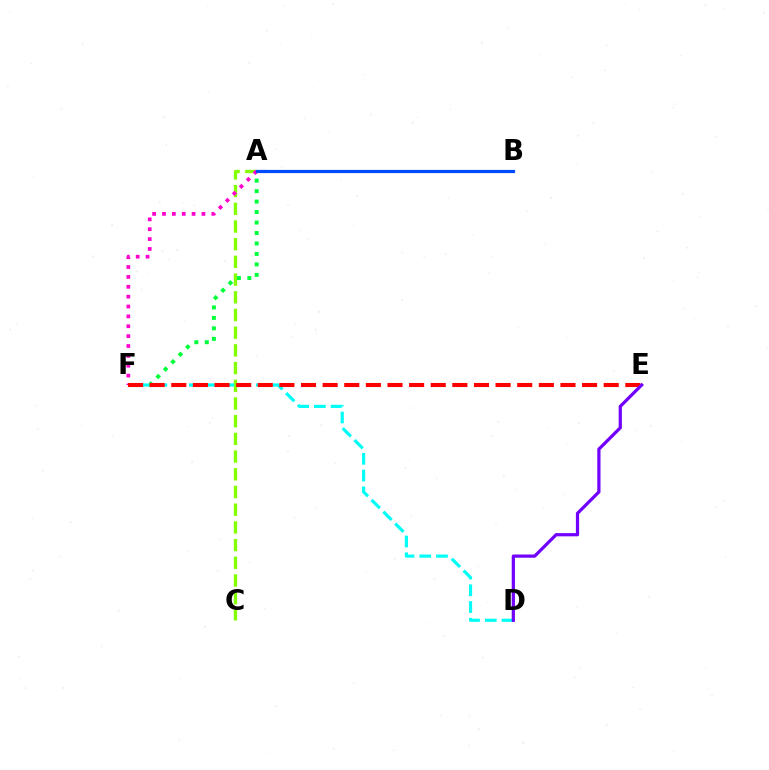{('A', 'C'): [{'color': '#84ff00', 'line_style': 'dashed', 'thickness': 2.4}], ('D', 'F'): [{'color': '#00fff6', 'line_style': 'dashed', 'thickness': 2.27}], ('A', 'F'): [{'color': '#00ff39', 'line_style': 'dotted', 'thickness': 2.84}, {'color': '#ff00cf', 'line_style': 'dotted', 'thickness': 2.68}], ('A', 'B'): [{'color': '#ffbd00', 'line_style': 'dotted', 'thickness': 1.91}, {'color': '#004bff', 'line_style': 'solid', 'thickness': 2.3}], ('E', 'F'): [{'color': '#ff0000', 'line_style': 'dashed', 'thickness': 2.94}], ('D', 'E'): [{'color': '#7200ff', 'line_style': 'solid', 'thickness': 2.31}]}